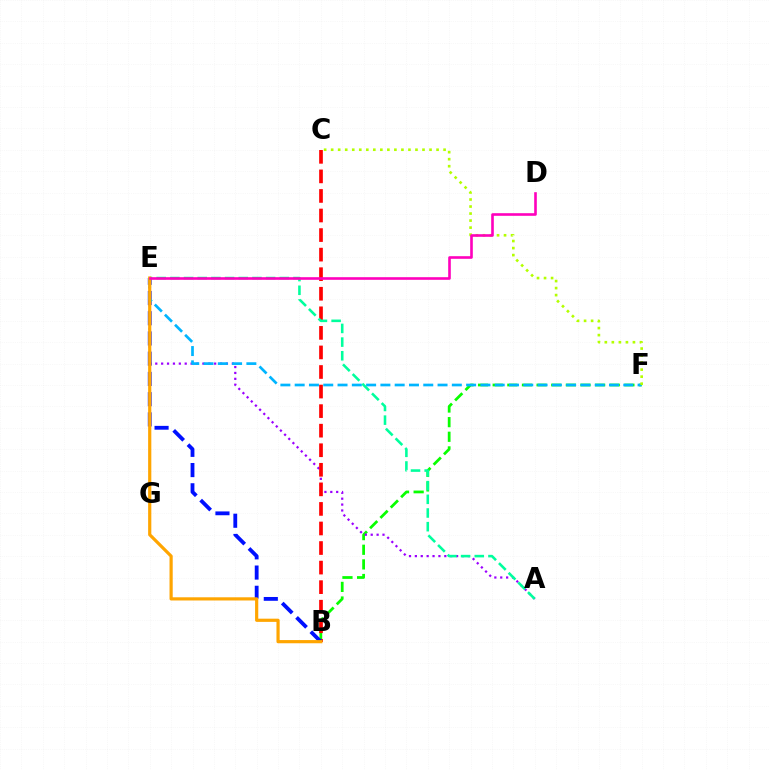{('B', 'F'): [{'color': '#08ff00', 'line_style': 'dashed', 'thickness': 1.99}], ('A', 'E'): [{'color': '#9b00ff', 'line_style': 'dotted', 'thickness': 1.6}, {'color': '#00ff9d', 'line_style': 'dashed', 'thickness': 1.86}], ('B', 'C'): [{'color': '#ff0000', 'line_style': 'dashed', 'thickness': 2.66}], ('B', 'E'): [{'color': '#0010ff', 'line_style': 'dashed', 'thickness': 2.75}, {'color': '#ffa500', 'line_style': 'solid', 'thickness': 2.3}], ('E', 'F'): [{'color': '#00b5ff', 'line_style': 'dashed', 'thickness': 1.94}], ('C', 'F'): [{'color': '#b3ff00', 'line_style': 'dotted', 'thickness': 1.91}], ('D', 'E'): [{'color': '#ff00bd', 'line_style': 'solid', 'thickness': 1.89}]}